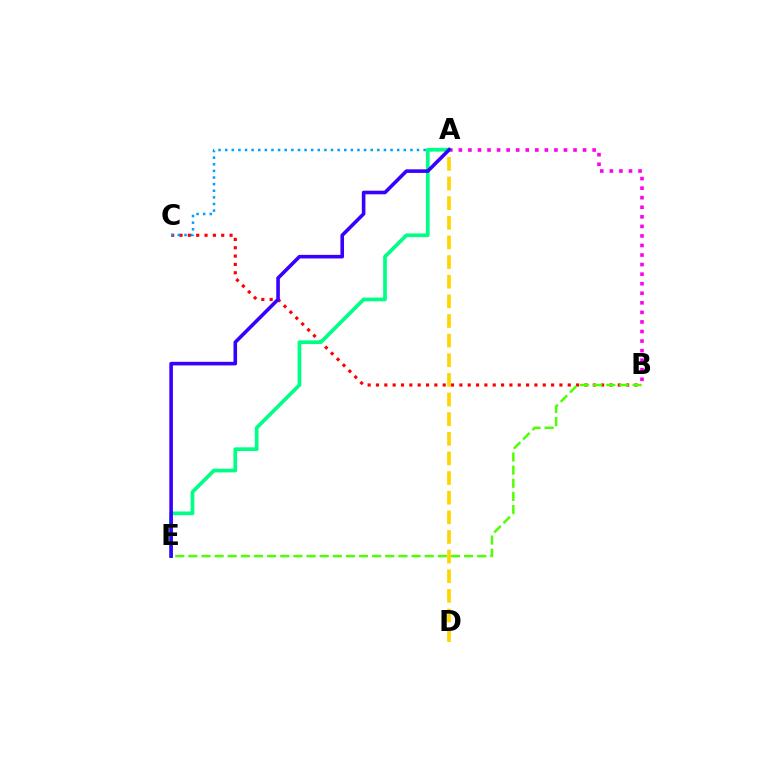{('B', 'C'): [{'color': '#ff0000', 'line_style': 'dotted', 'thickness': 2.27}], ('A', 'B'): [{'color': '#ff00ed', 'line_style': 'dotted', 'thickness': 2.6}], ('A', 'D'): [{'color': '#ffd500', 'line_style': 'dashed', 'thickness': 2.67}], ('B', 'E'): [{'color': '#4fff00', 'line_style': 'dashed', 'thickness': 1.78}], ('A', 'C'): [{'color': '#009eff', 'line_style': 'dotted', 'thickness': 1.8}], ('A', 'E'): [{'color': '#00ff86', 'line_style': 'solid', 'thickness': 2.67}, {'color': '#3700ff', 'line_style': 'solid', 'thickness': 2.58}]}